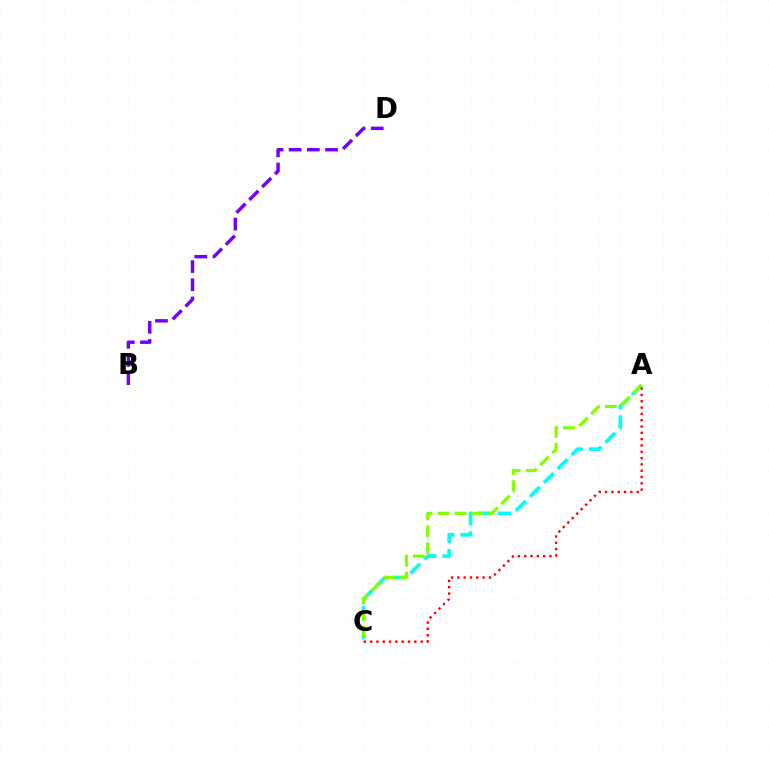{('A', 'C'): [{'color': '#00fff6', 'line_style': 'dashed', 'thickness': 2.66}, {'color': '#84ff00', 'line_style': 'dashed', 'thickness': 2.3}, {'color': '#ff0000', 'line_style': 'dotted', 'thickness': 1.72}], ('B', 'D'): [{'color': '#7200ff', 'line_style': 'dashed', 'thickness': 2.47}]}